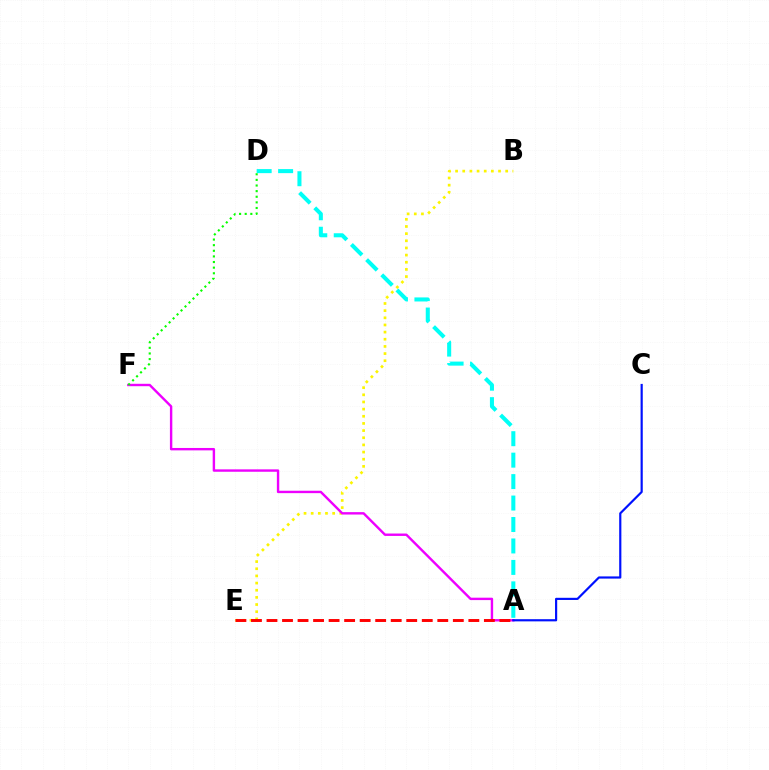{('B', 'E'): [{'color': '#fcf500', 'line_style': 'dotted', 'thickness': 1.94}], ('A', 'F'): [{'color': '#ee00ff', 'line_style': 'solid', 'thickness': 1.73}], ('D', 'F'): [{'color': '#08ff00', 'line_style': 'dotted', 'thickness': 1.53}], ('A', 'C'): [{'color': '#0010ff', 'line_style': 'solid', 'thickness': 1.57}], ('A', 'E'): [{'color': '#ff0000', 'line_style': 'dashed', 'thickness': 2.11}], ('A', 'D'): [{'color': '#00fff6', 'line_style': 'dashed', 'thickness': 2.91}]}